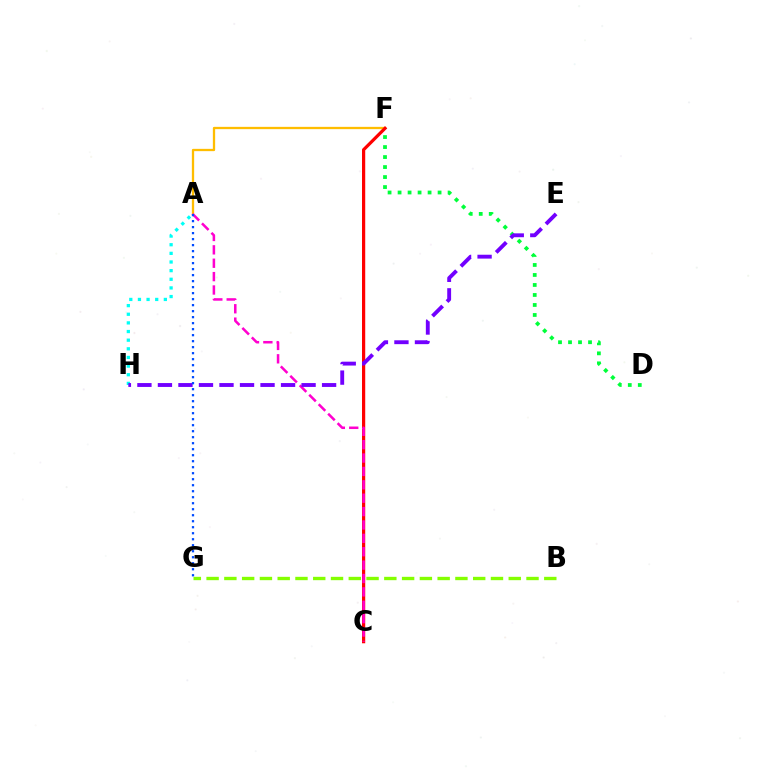{('A', 'F'): [{'color': '#ffbd00', 'line_style': 'solid', 'thickness': 1.65}], ('D', 'F'): [{'color': '#00ff39', 'line_style': 'dotted', 'thickness': 2.72}], ('B', 'G'): [{'color': '#84ff00', 'line_style': 'dashed', 'thickness': 2.41}], ('A', 'H'): [{'color': '#00fff6', 'line_style': 'dotted', 'thickness': 2.35}], ('C', 'F'): [{'color': '#ff0000', 'line_style': 'solid', 'thickness': 2.31}], ('A', 'C'): [{'color': '#ff00cf', 'line_style': 'dashed', 'thickness': 1.82}], ('E', 'H'): [{'color': '#7200ff', 'line_style': 'dashed', 'thickness': 2.79}], ('A', 'G'): [{'color': '#004bff', 'line_style': 'dotted', 'thickness': 1.63}]}